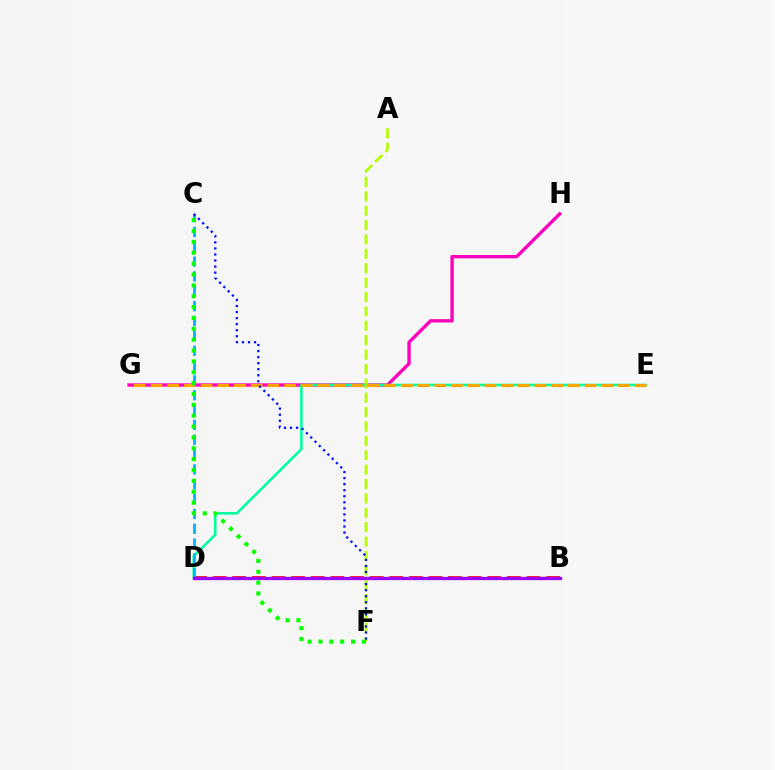{('G', 'H'): [{'color': '#ff00bd', 'line_style': 'solid', 'thickness': 2.42}], ('B', 'D'): [{'color': '#ff0000', 'line_style': 'dashed', 'thickness': 2.67}, {'color': '#9b00ff', 'line_style': 'solid', 'thickness': 2.37}], ('D', 'E'): [{'color': '#00ff9d', 'line_style': 'solid', 'thickness': 1.84}], ('E', 'G'): [{'color': '#ffa500', 'line_style': 'dashed', 'thickness': 2.27}], ('C', 'D'): [{'color': '#00b5ff', 'line_style': 'dashed', 'thickness': 2.02}], ('A', 'F'): [{'color': '#b3ff00', 'line_style': 'dashed', 'thickness': 1.95}], ('C', 'F'): [{'color': '#0010ff', 'line_style': 'dotted', 'thickness': 1.64}, {'color': '#08ff00', 'line_style': 'dotted', 'thickness': 2.95}]}